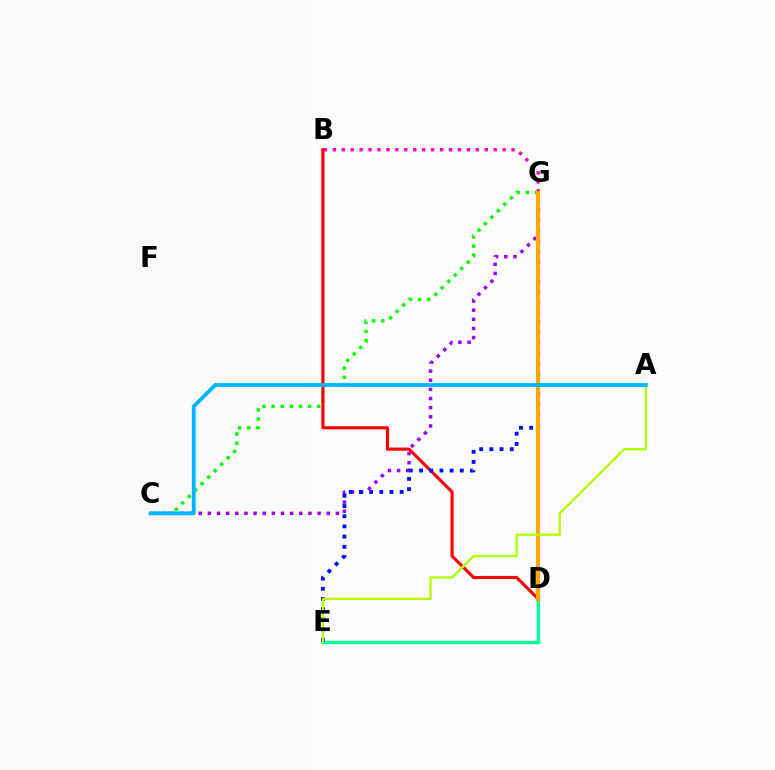{('B', 'G'): [{'color': '#ff00bd', 'line_style': 'dotted', 'thickness': 2.43}], ('D', 'E'): [{'color': '#00ff9d', 'line_style': 'solid', 'thickness': 2.44}], ('C', 'G'): [{'color': '#9b00ff', 'line_style': 'dotted', 'thickness': 2.48}, {'color': '#08ff00', 'line_style': 'dotted', 'thickness': 2.48}], ('B', 'D'): [{'color': '#ff0000', 'line_style': 'solid', 'thickness': 2.25}], ('E', 'G'): [{'color': '#0010ff', 'line_style': 'dotted', 'thickness': 2.77}], ('D', 'G'): [{'color': '#ffa500', 'line_style': 'solid', 'thickness': 2.97}], ('A', 'E'): [{'color': '#b3ff00', 'line_style': 'solid', 'thickness': 1.69}], ('A', 'C'): [{'color': '#00b5ff', 'line_style': 'solid', 'thickness': 2.74}]}